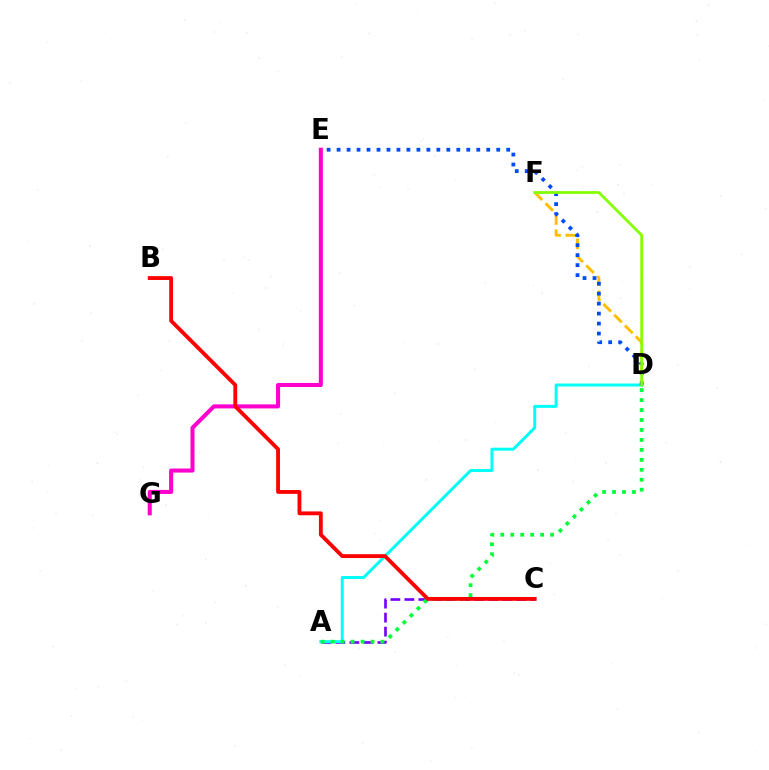{('A', 'C'): [{'color': '#7200ff', 'line_style': 'dashed', 'thickness': 1.9}], ('A', 'D'): [{'color': '#00fff6', 'line_style': 'solid', 'thickness': 2.14}, {'color': '#00ff39', 'line_style': 'dotted', 'thickness': 2.71}], ('D', 'F'): [{'color': '#ffbd00', 'line_style': 'dashed', 'thickness': 2.07}, {'color': '#84ff00', 'line_style': 'solid', 'thickness': 1.98}], ('D', 'E'): [{'color': '#004bff', 'line_style': 'dotted', 'thickness': 2.71}], ('E', 'G'): [{'color': '#ff00cf', 'line_style': 'solid', 'thickness': 2.92}], ('B', 'C'): [{'color': '#ff0000', 'line_style': 'solid', 'thickness': 2.76}]}